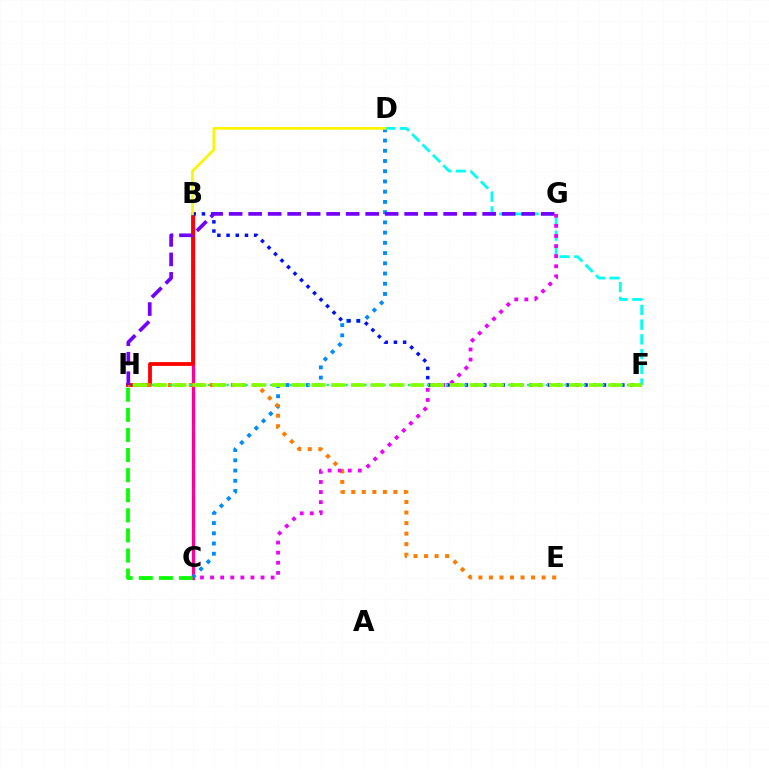{('B', 'C'): [{'color': '#ff0094', 'line_style': 'solid', 'thickness': 2.34}], ('B', 'H'): [{'color': '#ff0000', 'line_style': 'solid', 'thickness': 2.74}], ('C', 'D'): [{'color': '#008cff', 'line_style': 'dotted', 'thickness': 2.78}], ('D', 'F'): [{'color': '#00fff6', 'line_style': 'dashed', 'thickness': 2.0}], ('B', 'F'): [{'color': '#0010ff', 'line_style': 'dotted', 'thickness': 2.5}], ('B', 'D'): [{'color': '#fcf500', 'line_style': 'solid', 'thickness': 1.94}], ('E', 'H'): [{'color': '#ff7c00', 'line_style': 'dotted', 'thickness': 2.86}], ('C', 'H'): [{'color': '#08ff00', 'line_style': 'dashed', 'thickness': 2.73}], ('C', 'G'): [{'color': '#ee00ff', 'line_style': 'dotted', 'thickness': 2.74}], ('F', 'H'): [{'color': '#00ff74', 'line_style': 'dotted', 'thickness': 1.7}, {'color': '#84ff00', 'line_style': 'dashed', 'thickness': 2.69}], ('G', 'H'): [{'color': '#7200ff', 'line_style': 'dashed', 'thickness': 2.65}]}